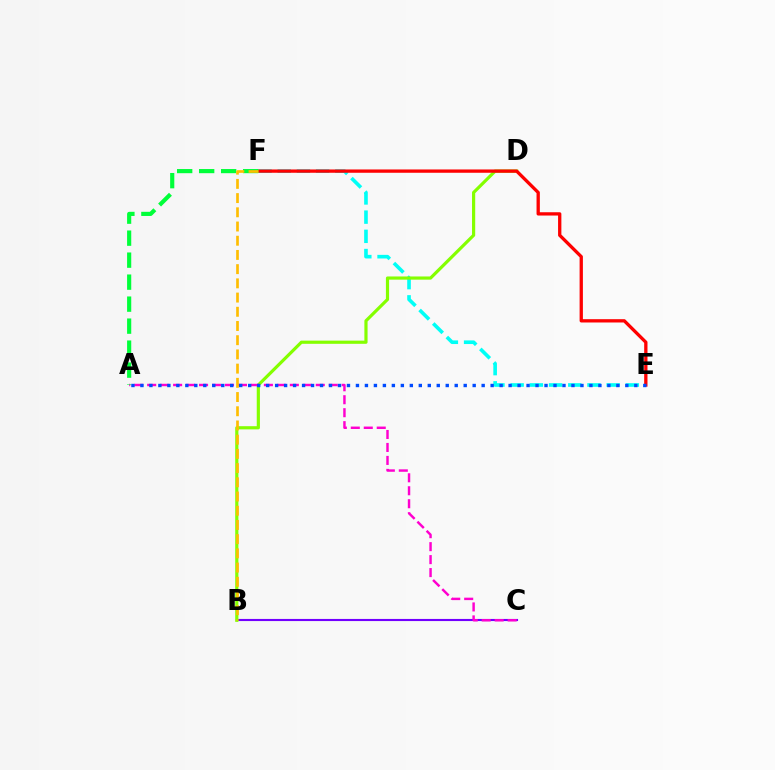{('E', 'F'): [{'color': '#00fff6', 'line_style': 'dashed', 'thickness': 2.61}, {'color': '#ff0000', 'line_style': 'solid', 'thickness': 2.38}], ('B', 'C'): [{'color': '#7200ff', 'line_style': 'solid', 'thickness': 1.53}], ('B', 'D'): [{'color': '#84ff00', 'line_style': 'solid', 'thickness': 2.29}], ('A', 'C'): [{'color': '#ff00cf', 'line_style': 'dashed', 'thickness': 1.76}], ('A', 'F'): [{'color': '#00ff39', 'line_style': 'dashed', 'thickness': 2.99}], ('B', 'F'): [{'color': '#ffbd00', 'line_style': 'dashed', 'thickness': 1.93}], ('A', 'E'): [{'color': '#004bff', 'line_style': 'dotted', 'thickness': 2.44}]}